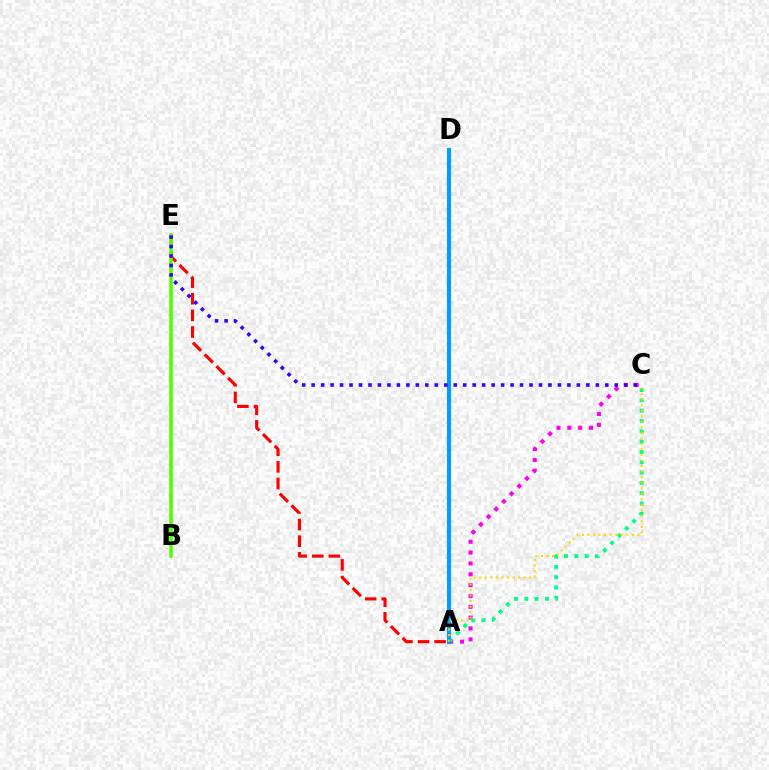{('A', 'E'): [{'color': '#ff0000', 'line_style': 'dashed', 'thickness': 2.26}], ('A', 'C'): [{'color': '#ff00ed', 'line_style': 'dotted', 'thickness': 2.95}, {'color': '#00ff86', 'line_style': 'dotted', 'thickness': 2.8}, {'color': '#ffd500', 'line_style': 'dotted', 'thickness': 1.51}], ('B', 'E'): [{'color': '#4fff00', 'line_style': 'solid', 'thickness': 2.55}], ('A', 'D'): [{'color': '#009eff', 'line_style': 'solid', 'thickness': 2.97}], ('C', 'E'): [{'color': '#3700ff', 'line_style': 'dotted', 'thickness': 2.57}]}